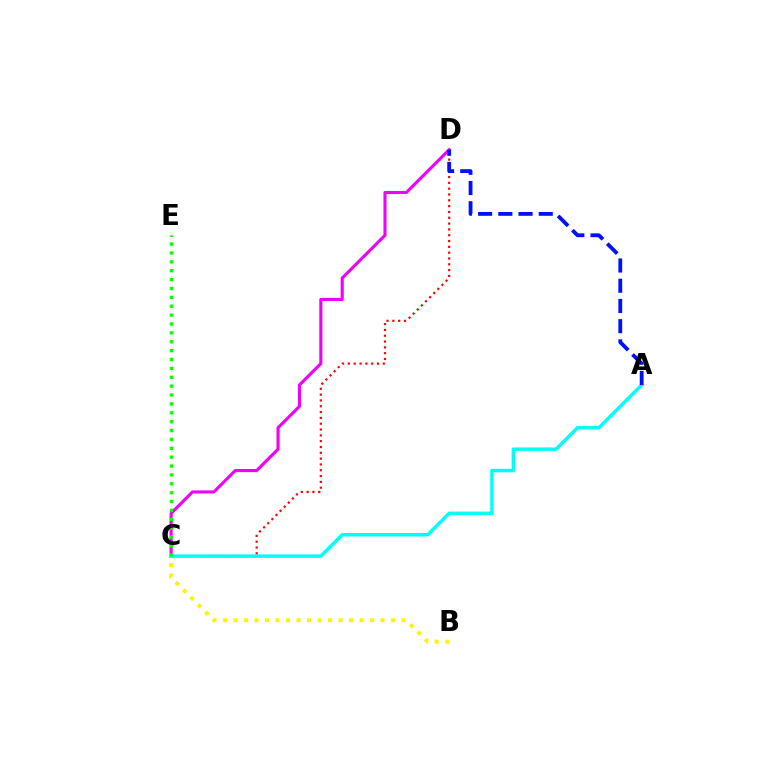{('C', 'D'): [{'color': '#ff0000', 'line_style': 'dotted', 'thickness': 1.58}, {'color': '#ee00ff', 'line_style': 'solid', 'thickness': 2.23}], ('B', 'C'): [{'color': '#fcf500', 'line_style': 'dotted', 'thickness': 2.85}], ('A', 'C'): [{'color': '#00fff6', 'line_style': 'solid', 'thickness': 2.49}], ('A', 'D'): [{'color': '#0010ff', 'line_style': 'dashed', 'thickness': 2.75}], ('C', 'E'): [{'color': '#08ff00', 'line_style': 'dotted', 'thickness': 2.41}]}